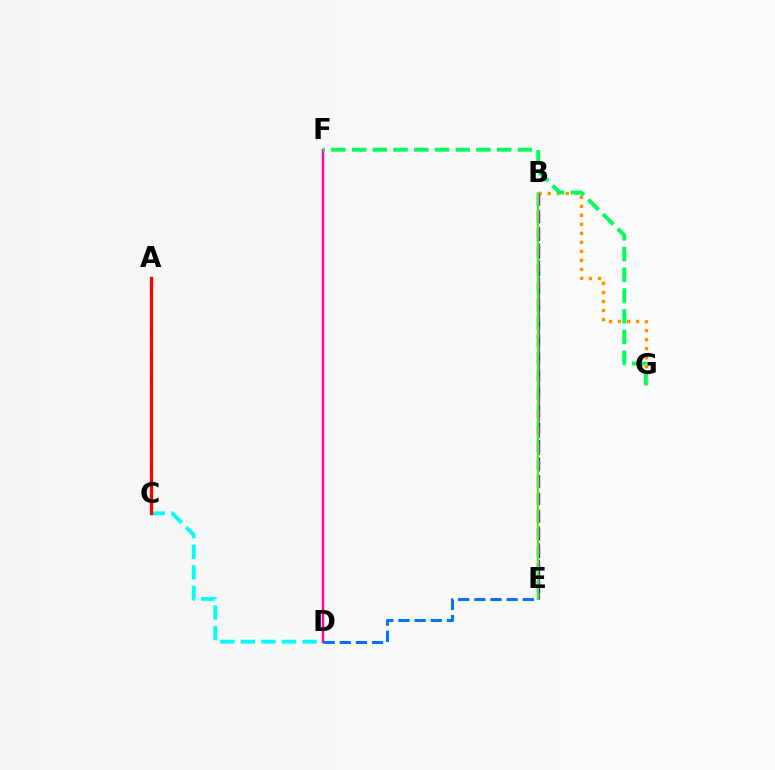{('B', 'E'): [{'color': '#2500ff', 'line_style': 'dashed', 'thickness': 2.39}, {'color': '#b900ff', 'line_style': 'dashed', 'thickness': 2.26}, {'color': '#3dff00', 'line_style': 'solid', 'thickness': 1.64}], ('B', 'G'): [{'color': '#ff9400', 'line_style': 'dotted', 'thickness': 2.45}], ('A', 'C'): [{'color': '#d1ff00', 'line_style': 'dotted', 'thickness': 1.6}, {'color': '#ff0000', 'line_style': 'solid', 'thickness': 2.39}], ('D', 'F'): [{'color': '#ff00ac', 'line_style': 'solid', 'thickness': 1.76}], ('C', 'D'): [{'color': '#00fff6', 'line_style': 'dashed', 'thickness': 2.8}], ('F', 'G'): [{'color': '#00ff5c', 'line_style': 'dashed', 'thickness': 2.82}], ('D', 'E'): [{'color': '#0074ff', 'line_style': 'dashed', 'thickness': 2.19}]}